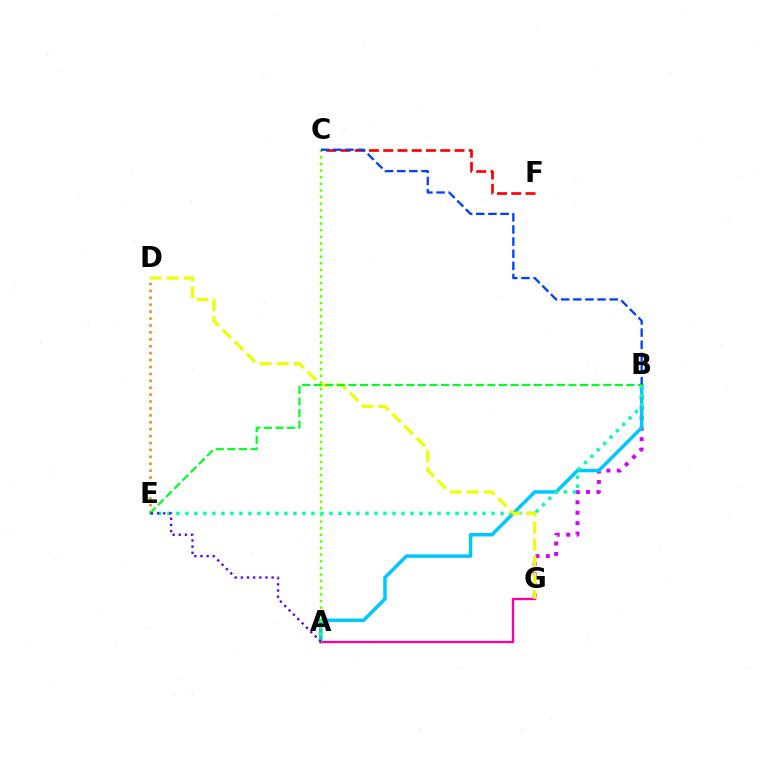{('B', 'G'): [{'color': '#d600ff', 'line_style': 'dotted', 'thickness': 2.84}], ('A', 'B'): [{'color': '#00c7ff', 'line_style': 'solid', 'thickness': 2.51}], ('A', 'G'): [{'color': '#ff00a0', 'line_style': 'solid', 'thickness': 1.67}], ('A', 'C'): [{'color': '#66ff00', 'line_style': 'dotted', 'thickness': 1.8}], ('D', 'E'): [{'color': '#ff8800', 'line_style': 'dotted', 'thickness': 1.88}], ('C', 'F'): [{'color': '#ff0000', 'line_style': 'dashed', 'thickness': 1.94}], ('B', 'E'): [{'color': '#00ffaf', 'line_style': 'dotted', 'thickness': 2.45}, {'color': '#00ff27', 'line_style': 'dashed', 'thickness': 1.57}], ('D', 'G'): [{'color': '#eeff00', 'line_style': 'dashed', 'thickness': 2.32}], ('B', 'C'): [{'color': '#003fff', 'line_style': 'dashed', 'thickness': 1.65}], ('A', 'E'): [{'color': '#4f00ff', 'line_style': 'dotted', 'thickness': 1.67}]}